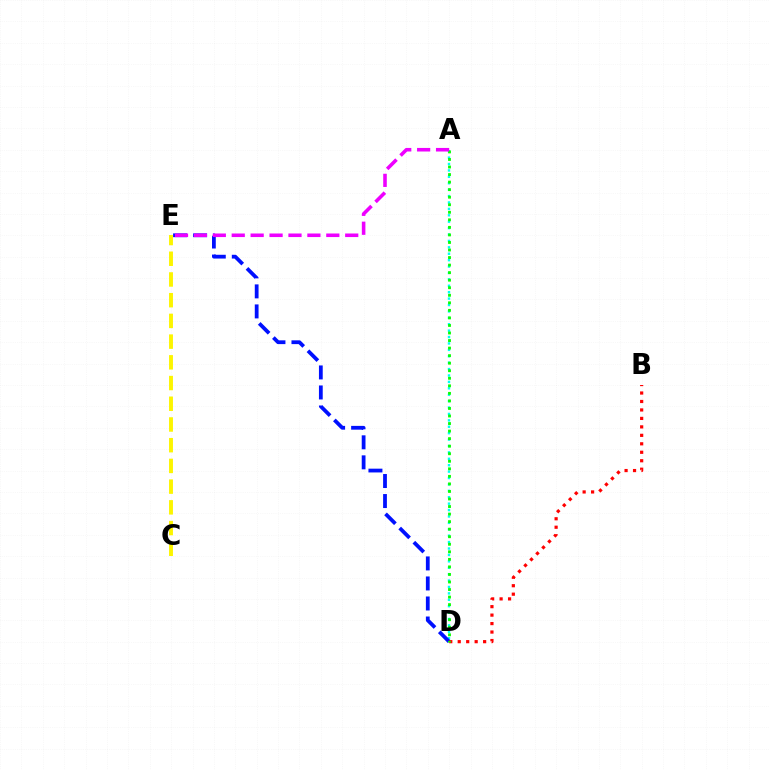{('A', 'D'): [{'color': '#00fff6', 'line_style': 'dotted', 'thickness': 1.74}, {'color': '#08ff00', 'line_style': 'dotted', 'thickness': 2.05}], ('D', 'E'): [{'color': '#0010ff', 'line_style': 'dashed', 'thickness': 2.72}], ('B', 'D'): [{'color': '#ff0000', 'line_style': 'dotted', 'thickness': 2.3}], ('A', 'E'): [{'color': '#ee00ff', 'line_style': 'dashed', 'thickness': 2.57}], ('C', 'E'): [{'color': '#fcf500', 'line_style': 'dashed', 'thickness': 2.81}]}